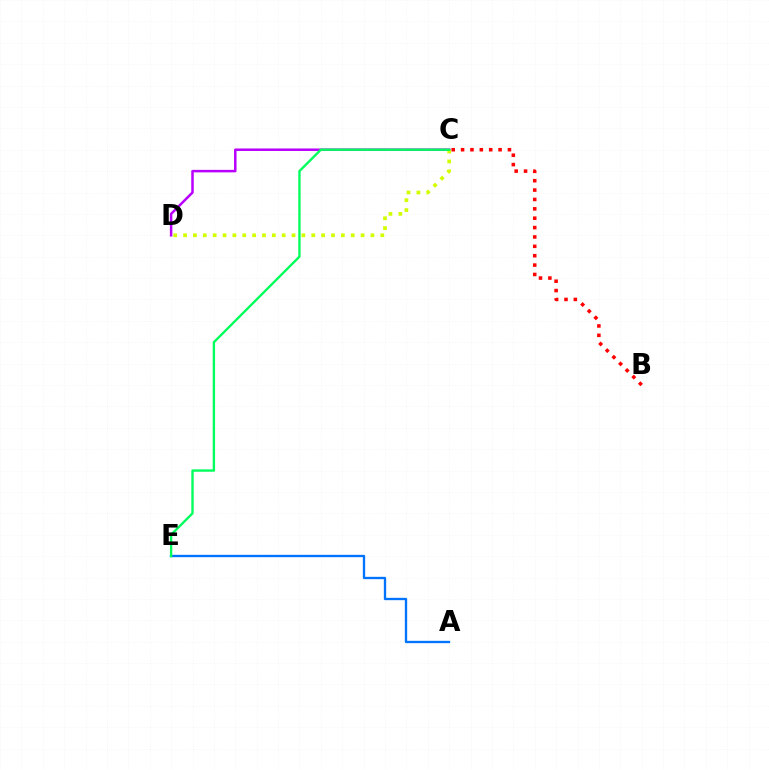{('B', 'C'): [{'color': '#ff0000', 'line_style': 'dotted', 'thickness': 2.55}], ('A', 'E'): [{'color': '#0074ff', 'line_style': 'solid', 'thickness': 1.69}], ('C', 'D'): [{'color': '#b900ff', 'line_style': 'solid', 'thickness': 1.8}, {'color': '#d1ff00', 'line_style': 'dotted', 'thickness': 2.68}], ('C', 'E'): [{'color': '#00ff5c', 'line_style': 'solid', 'thickness': 1.71}]}